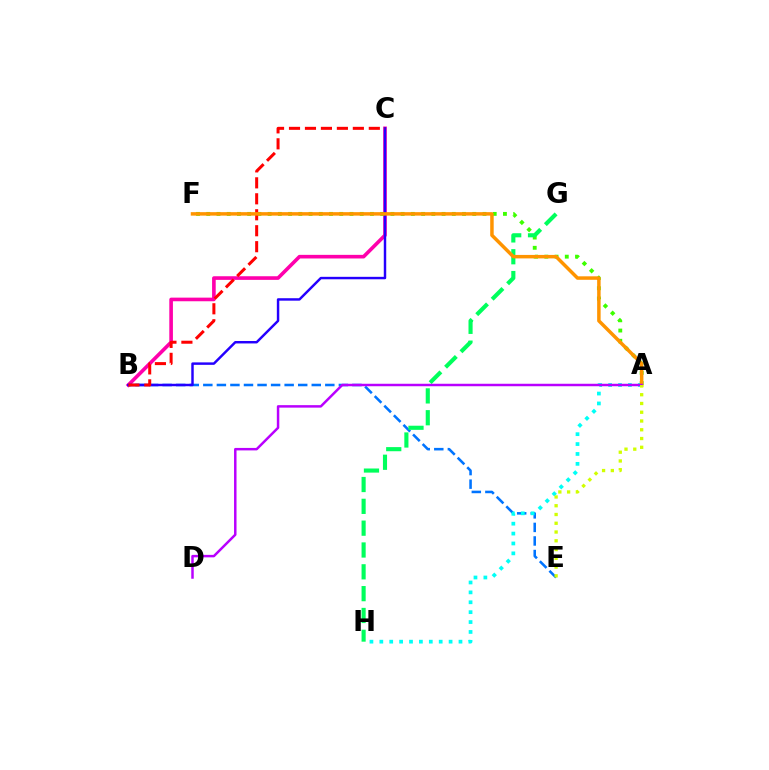{('B', 'E'): [{'color': '#0074ff', 'line_style': 'dashed', 'thickness': 1.84}], ('A', 'H'): [{'color': '#00fff6', 'line_style': 'dotted', 'thickness': 2.69}], ('B', 'C'): [{'color': '#ff00ac', 'line_style': 'solid', 'thickness': 2.61}, {'color': '#2500ff', 'line_style': 'solid', 'thickness': 1.77}, {'color': '#ff0000', 'line_style': 'dashed', 'thickness': 2.17}], ('A', 'F'): [{'color': '#3dff00', 'line_style': 'dotted', 'thickness': 2.78}, {'color': '#ff9400', 'line_style': 'solid', 'thickness': 2.51}], ('G', 'H'): [{'color': '#00ff5c', 'line_style': 'dashed', 'thickness': 2.96}], ('A', 'D'): [{'color': '#b900ff', 'line_style': 'solid', 'thickness': 1.79}], ('A', 'E'): [{'color': '#d1ff00', 'line_style': 'dotted', 'thickness': 2.38}]}